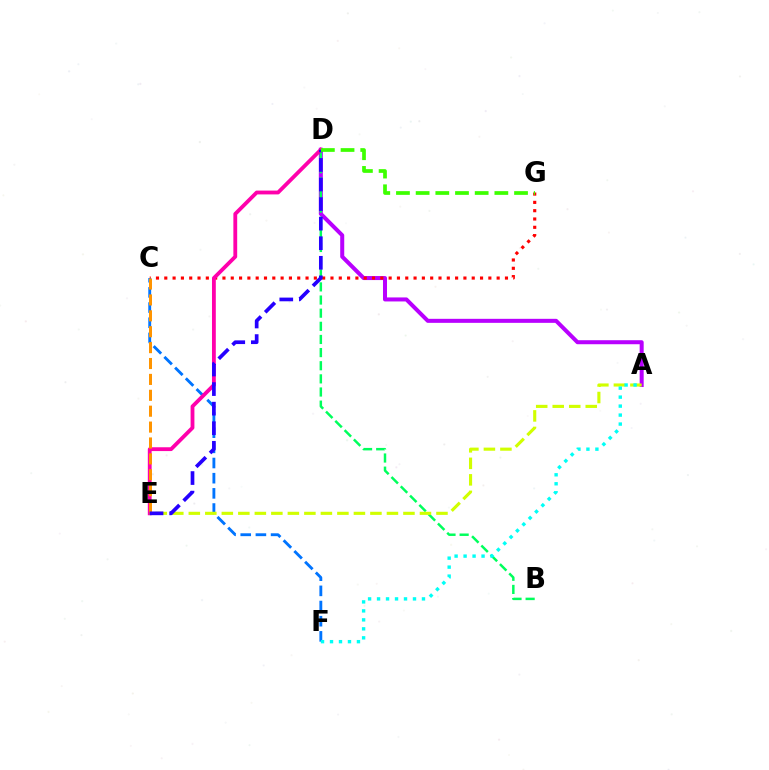{('A', 'D'): [{'color': '#b900ff', 'line_style': 'solid', 'thickness': 2.89}], ('C', 'G'): [{'color': '#ff0000', 'line_style': 'dotted', 'thickness': 2.26}], ('B', 'D'): [{'color': '#00ff5c', 'line_style': 'dashed', 'thickness': 1.78}], ('C', 'F'): [{'color': '#0074ff', 'line_style': 'dashed', 'thickness': 2.06}], ('D', 'E'): [{'color': '#ff00ac', 'line_style': 'solid', 'thickness': 2.75}, {'color': '#2500ff', 'line_style': 'dashed', 'thickness': 2.66}], ('A', 'E'): [{'color': '#d1ff00', 'line_style': 'dashed', 'thickness': 2.24}], ('A', 'F'): [{'color': '#00fff6', 'line_style': 'dotted', 'thickness': 2.44}], ('C', 'E'): [{'color': '#ff9400', 'line_style': 'dashed', 'thickness': 2.16}], ('D', 'G'): [{'color': '#3dff00', 'line_style': 'dashed', 'thickness': 2.67}]}